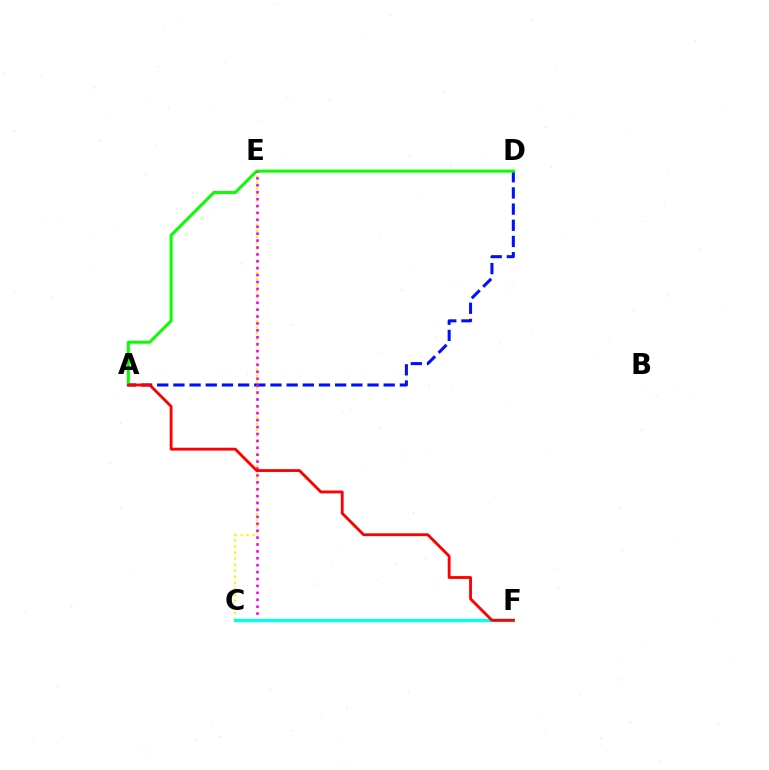{('A', 'D'): [{'color': '#0010ff', 'line_style': 'dashed', 'thickness': 2.2}, {'color': '#08ff00', 'line_style': 'solid', 'thickness': 2.19}], ('C', 'E'): [{'color': '#fcf500', 'line_style': 'dotted', 'thickness': 1.64}, {'color': '#ee00ff', 'line_style': 'dotted', 'thickness': 1.88}], ('C', 'F'): [{'color': '#00fff6', 'line_style': 'solid', 'thickness': 2.39}], ('A', 'F'): [{'color': '#ff0000', 'line_style': 'solid', 'thickness': 2.05}]}